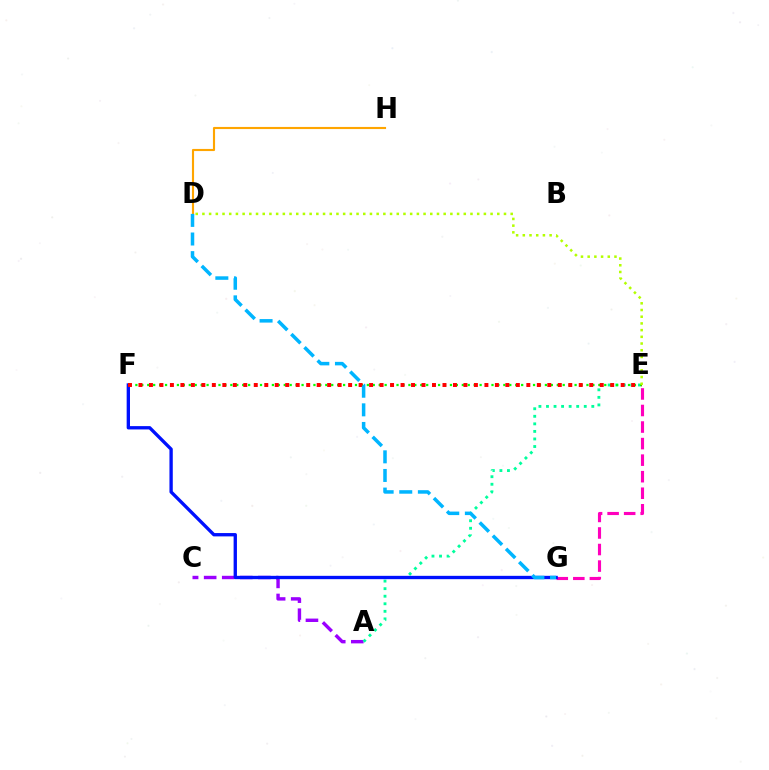{('A', 'C'): [{'color': '#9b00ff', 'line_style': 'dashed', 'thickness': 2.45}], ('E', 'G'): [{'color': '#ff00bd', 'line_style': 'dashed', 'thickness': 2.25}], ('A', 'E'): [{'color': '#00ff9d', 'line_style': 'dotted', 'thickness': 2.05}], ('E', 'F'): [{'color': '#08ff00', 'line_style': 'dotted', 'thickness': 1.61}, {'color': '#ff0000', 'line_style': 'dotted', 'thickness': 2.85}], ('F', 'G'): [{'color': '#0010ff', 'line_style': 'solid', 'thickness': 2.4}], ('D', 'E'): [{'color': '#b3ff00', 'line_style': 'dotted', 'thickness': 1.82}], ('D', 'H'): [{'color': '#ffa500', 'line_style': 'solid', 'thickness': 1.54}], ('D', 'G'): [{'color': '#00b5ff', 'line_style': 'dashed', 'thickness': 2.53}]}